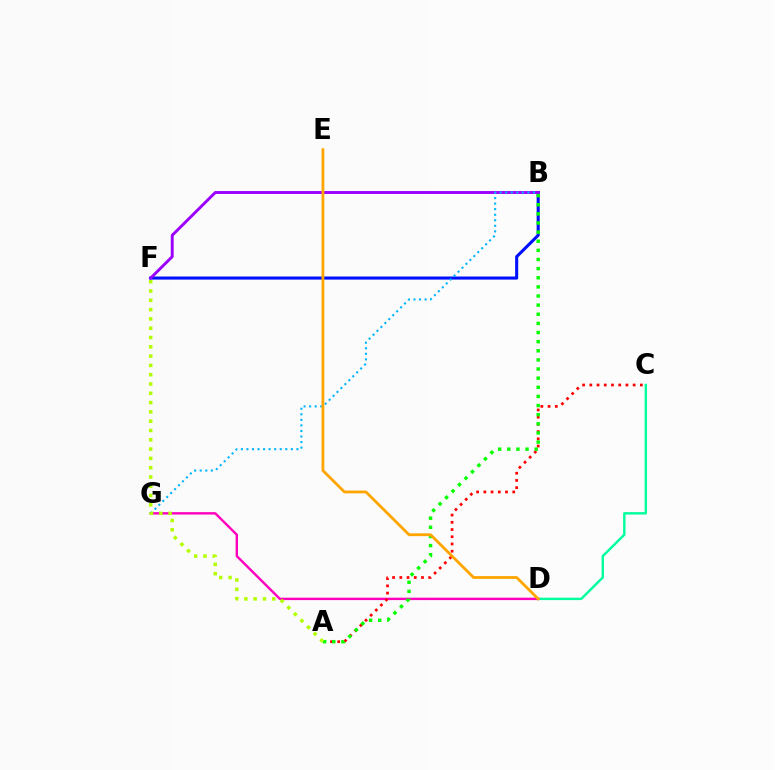{('B', 'F'): [{'color': '#0010ff', 'line_style': 'solid', 'thickness': 2.21}, {'color': '#9b00ff', 'line_style': 'solid', 'thickness': 2.09}], ('C', 'D'): [{'color': '#00ff9d', 'line_style': 'solid', 'thickness': 1.74}], ('D', 'G'): [{'color': '#ff00bd', 'line_style': 'solid', 'thickness': 1.73}], ('B', 'G'): [{'color': '#00b5ff', 'line_style': 'dotted', 'thickness': 1.51}], ('A', 'C'): [{'color': '#ff0000', 'line_style': 'dotted', 'thickness': 1.96}], ('A', 'B'): [{'color': '#08ff00', 'line_style': 'dotted', 'thickness': 2.48}], ('D', 'E'): [{'color': '#ffa500', 'line_style': 'solid', 'thickness': 2.01}], ('A', 'F'): [{'color': '#b3ff00', 'line_style': 'dotted', 'thickness': 2.53}]}